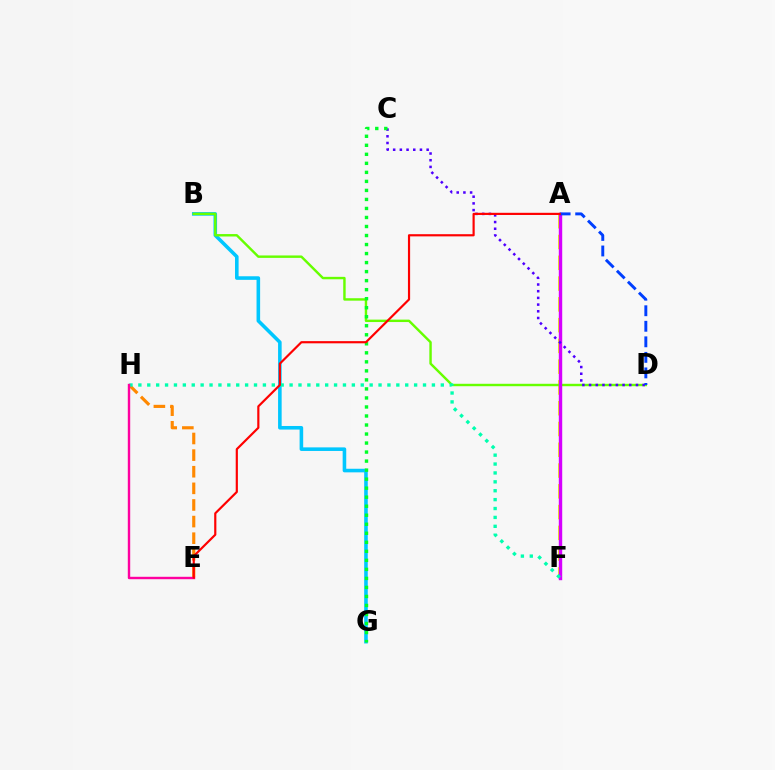{('B', 'G'): [{'color': '#00c7ff', 'line_style': 'solid', 'thickness': 2.58}], ('A', 'F'): [{'color': '#eeff00', 'line_style': 'dashed', 'thickness': 2.82}, {'color': '#d600ff', 'line_style': 'solid', 'thickness': 2.45}], ('B', 'D'): [{'color': '#66ff00', 'line_style': 'solid', 'thickness': 1.75}], ('E', 'H'): [{'color': '#ff8800', 'line_style': 'dashed', 'thickness': 2.26}, {'color': '#ff00a0', 'line_style': 'solid', 'thickness': 1.73}], ('C', 'D'): [{'color': '#4f00ff', 'line_style': 'dotted', 'thickness': 1.82}], ('F', 'H'): [{'color': '#00ffaf', 'line_style': 'dotted', 'thickness': 2.42}], ('A', 'D'): [{'color': '#003fff', 'line_style': 'dashed', 'thickness': 2.11}], ('C', 'G'): [{'color': '#00ff27', 'line_style': 'dotted', 'thickness': 2.45}], ('A', 'E'): [{'color': '#ff0000', 'line_style': 'solid', 'thickness': 1.57}]}